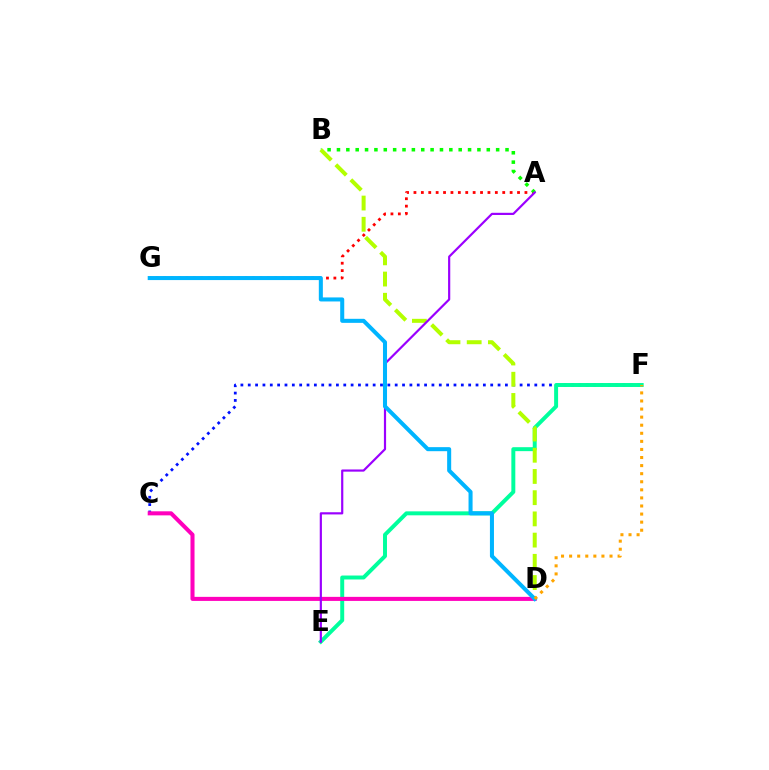{('C', 'F'): [{'color': '#0010ff', 'line_style': 'dotted', 'thickness': 2.0}], ('A', 'G'): [{'color': '#ff0000', 'line_style': 'dotted', 'thickness': 2.01}], ('A', 'B'): [{'color': '#08ff00', 'line_style': 'dotted', 'thickness': 2.54}], ('E', 'F'): [{'color': '#00ff9d', 'line_style': 'solid', 'thickness': 2.85}], ('C', 'D'): [{'color': '#ff00bd', 'line_style': 'solid', 'thickness': 2.92}], ('B', 'D'): [{'color': '#b3ff00', 'line_style': 'dashed', 'thickness': 2.88}], ('A', 'E'): [{'color': '#9b00ff', 'line_style': 'solid', 'thickness': 1.57}], ('D', 'G'): [{'color': '#00b5ff', 'line_style': 'solid', 'thickness': 2.91}], ('D', 'F'): [{'color': '#ffa500', 'line_style': 'dotted', 'thickness': 2.19}]}